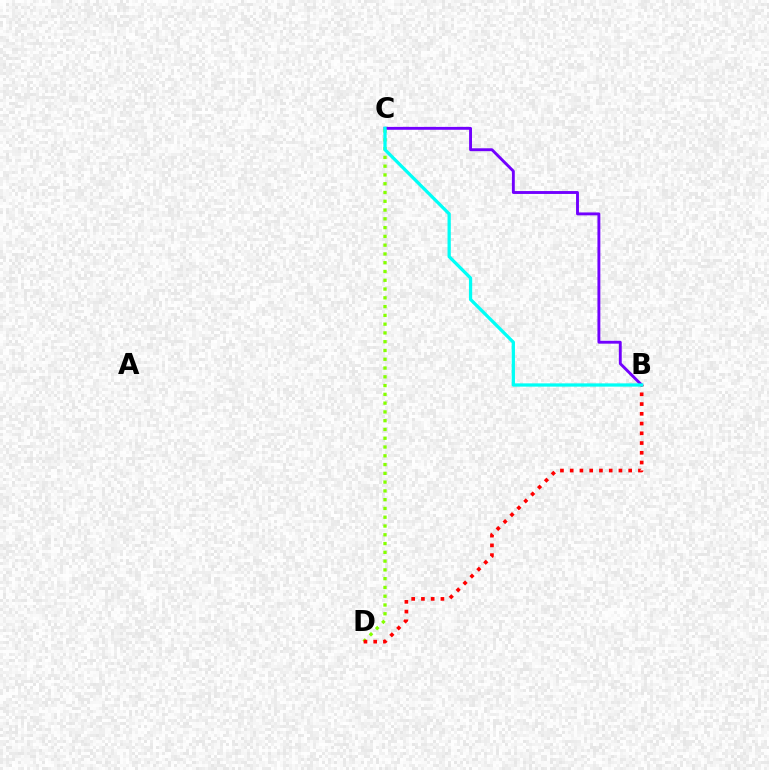{('B', 'C'): [{'color': '#7200ff', 'line_style': 'solid', 'thickness': 2.08}, {'color': '#00fff6', 'line_style': 'solid', 'thickness': 2.35}], ('C', 'D'): [{'color': '#84ff00', 'line_style': 'dotted', 'thickness': 2.38}], ('B', 'D'): [{'color': '#ff0000', 'line_style': 'dotted', 'thickness': 2.65}]}